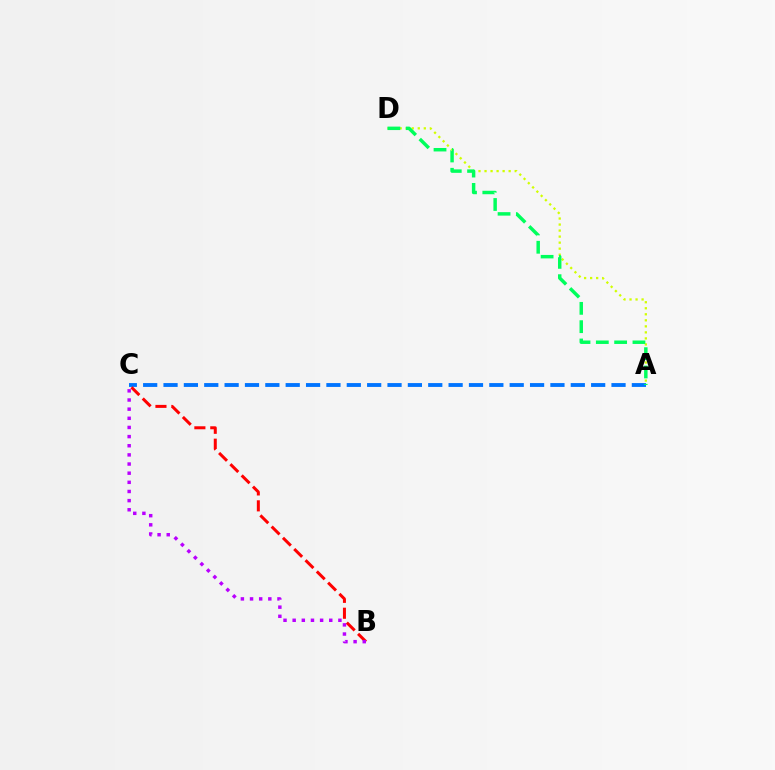{('A', 'D'): [{'color': '#d1ff00', 'line_style': 'dotted', 'thickness': 1.64}, {'color': '#00ff5c', 'line_style': 'dashed', 'thickness': 2.49}], ('A', 'C'): [{'color': '#0074ff', 'line_style': 'dashed', 'thickness': 2.77}], ('B', 'C'): [{'color': '#ff0000', 'line_style': 'dashed', 'thickness': 2.16}, {'color': '#b900ff', 'line_style': 'dotted', 'thickness': 2.49}]}